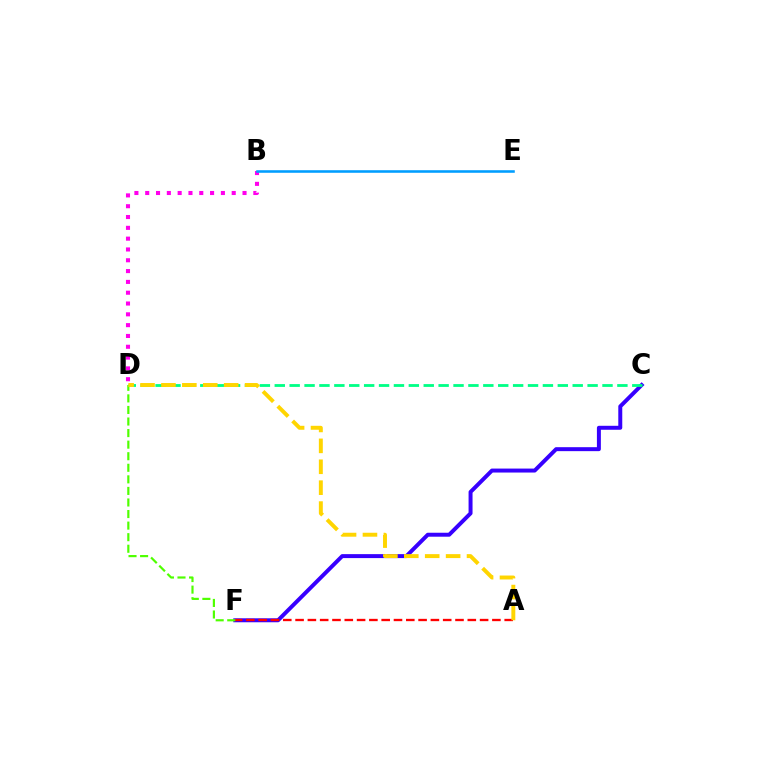{('C', 'F'): [{'color': '#3700ff', 'line_style': 'solid', 'thickness': 2.86}], ('C', 'D'): [{'color': '#00ff86', 'line_style': 'dashed', 'thickness': 2.02}], ('A', 'F'): [{'color': '#ff0000', 'line_style': 'dashed', 'thickness': 1.67}], ('B', 'D'): [{'color': '#ff00ed', 'line_style': 'dotted', 'thickness': 2.94}], ('D', 'F'): [{'color': '#4fff00', 'line_style': 'dashed', 'thickness': 1.57}], ('B', 'E'): [{'color': '#009eff', 'line_style': 'solid', 'thickness': 1.85}], ('A', 'D'): [{'color': '#ffd500', 'line_style': 'dashed', 'thickness': 2.84}]}